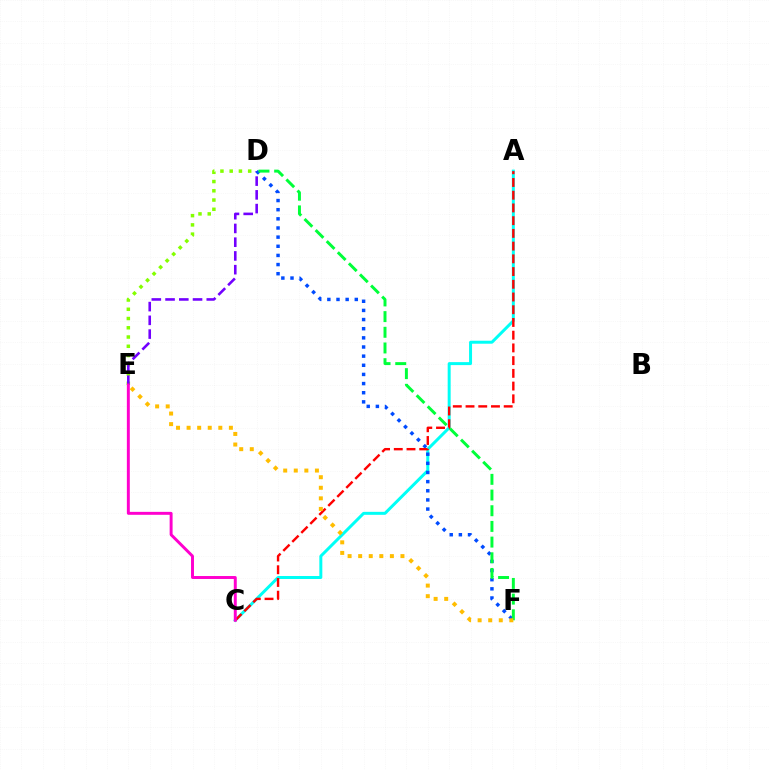{('D', 'E'): [{'color': '#84ff00', 'line_style': 'dotted', 'thickness': 2.51}, {'color': '#7200ff', 'line_style': 'dashed', 'thickness': 1.87}], ('A', 'C'): [{'color': '#00fff6', 'line_style': 'solid', 'thickness': 2.15}, {'color': '#ff0000', 'line_style': 'dashed', 'thickness': 1.73}], ('D', 'F'): [{'color': '#004bff', 'line_style': 'dotted', 'thickness': 2.48}, {'color': '#00ff39', 'line_style': 'dashed', 'thickness': 2.13}], ('E', 'F'): [{'color': '#ffbd00', 'line_style': 'dotted', 'thickness': 2.87}], ('C', 'E'): [{'color': '#ff00cf', 'line_style': 'solid', 'thickness': 2.13}]}